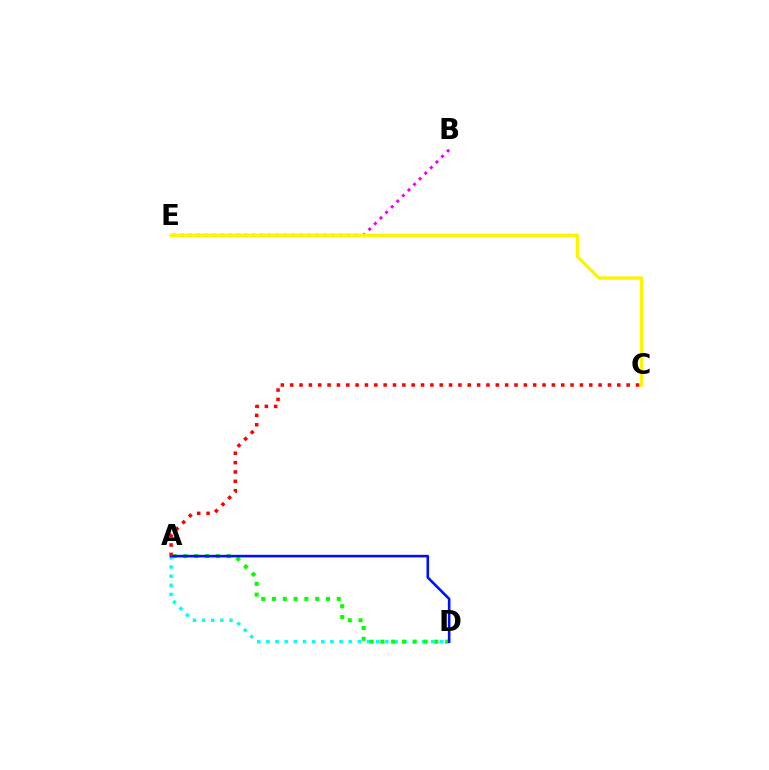{('B', 'E'): [{'color': '#ee00ff', 'line_style': 'dotted', 'thickness': 2.15}], ('A', 'D'): [{'color': '#00fff6', 'line_style': 'dotted', 'thickness': 2.49}, {'color': '#08ff00', 'line_style': 'dotted', 'thickness': 2.93}, {'color': '#0010ff', 'line_style': 'solid', 'thickness': 1.87}], ('A', 'C'): [{'color': '#ff0000', 'line_style': 'dotted', 'thickness': 2.54}], ('C', 'E'): [{'color': '#fcf500', 'line_style': 'solid', 'thickness': 2.41}]}